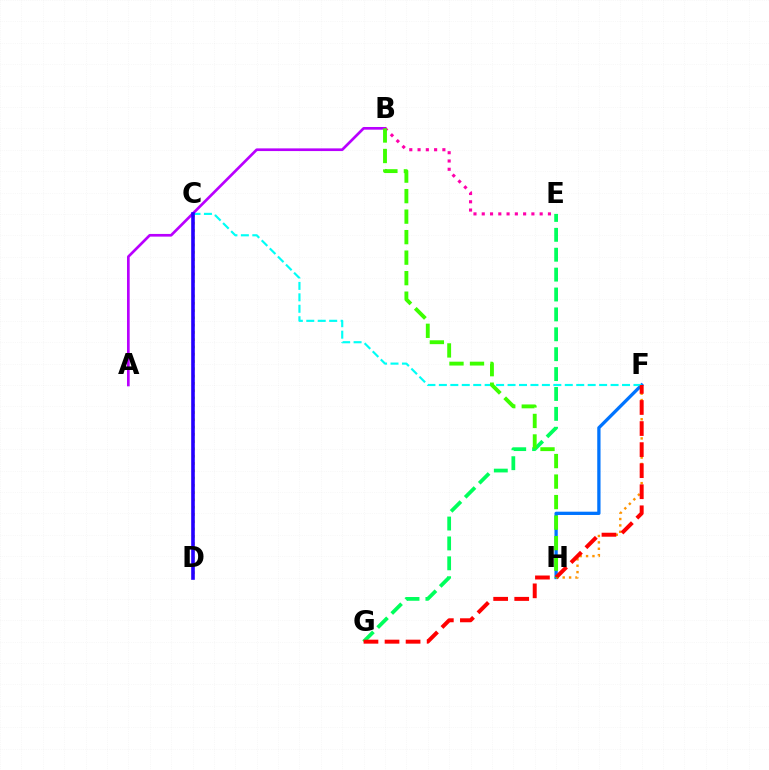{('C', 'D'): [{'color': '#d1ff00', 'line_style': 'dotted', 'thickness': 1.98}, {'color': '#2500ff', 'line_style': 'solid', 'thickness': 2.61}], ('F', 'H'): [{'color': '#0074ff', 'line_style': 'solid', 'thickness': 2.37}, {'color': '#ff9400', 'line_style': 'dotted', 'thickness': 1.74}], ('C', 'F'): [{'color': '#00fff6', 'line_style': 'dashed', 'thickness': 1.56}], ('A', 'B'): [{'color': '#b900ff', 'line_style': 'solid', 'thickness': 1.93}], ('E', 'G'): [{'color': '#00ff5c', 'line_style': 'dashed', 'thickness': 2.7}], ('F', 'G'): [{'color': '#ff0000', 'line_style': 'dashed', 'thickness': 2.86}], ('B', 'E'): [{'color': '#ff00ac', 'line_style': 'dotted', 'thickness': 2.25}], ('B', 'H'): [{'color': '#3dff00', 'line_style': 'dashed', 'thickness': 2.79}]}